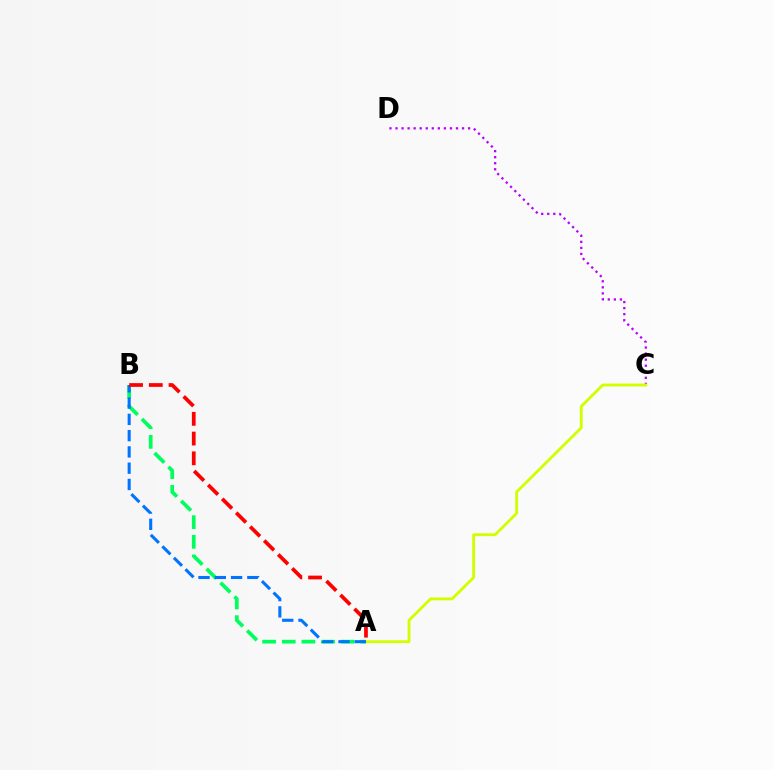{('C', 'D'): [{'color': '#b900ff', 'line_style': 'dotted', 'thickness': 1.64}], ('A', 'B'): [{'color': '#00ff5c', 'line_style': 'dashed', 'thickness': 2.67}, {'color': '#0074ff', 'line_style': 'dashed', 'thickness': 2.21}, {'color': '#ff0000', 'line_style': 'dashed', 'thickness': 2.68}], ('A', 'C'): [{'color': '#d1ff00', 'line_style': 'solid', 'thickness': 2.05}]}